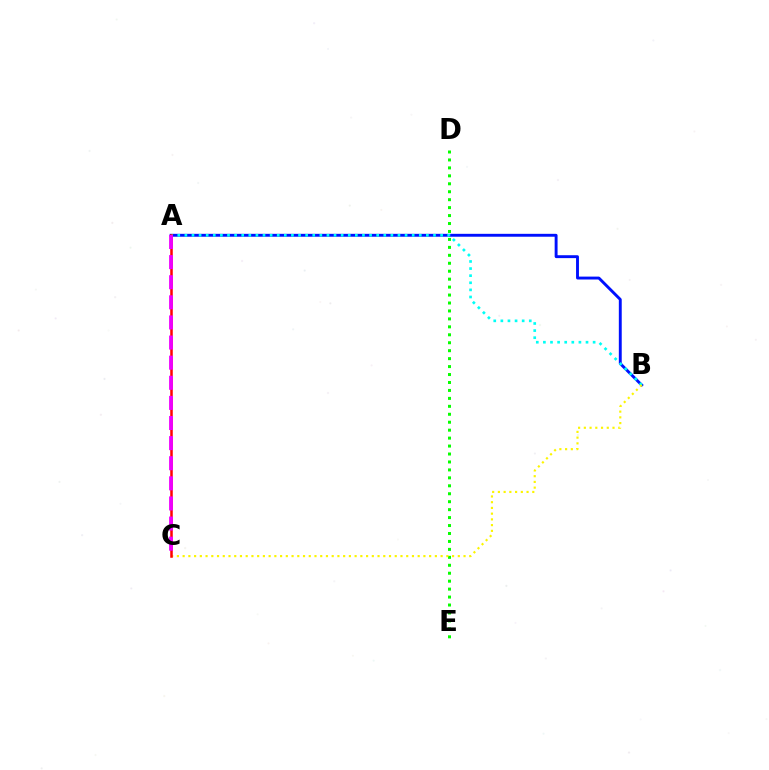{('A', 'B'): [{'color': '#0010ff', 'line_style': 'solid', 'thickness': 2.09}, {'color': '#00fff6', 'line_style': 'dotted', 'thickness': 1.93}], ('D', 'E'): [{'color': '#08ff00', 'line_style': 'dotted', 'thickness': 2.16}], ('B', 'C'): [{'color': '#fcf500', 'line_style': 'dotted', 'thickness': 1.56}], ('A', 'C'): [{'color': '#ff0000', 'line_style': 'solid', 'thickness': 1.82}, {'color': '#ee00ff', 'line_style': 'dashed', 'thickness': 2.73}]}